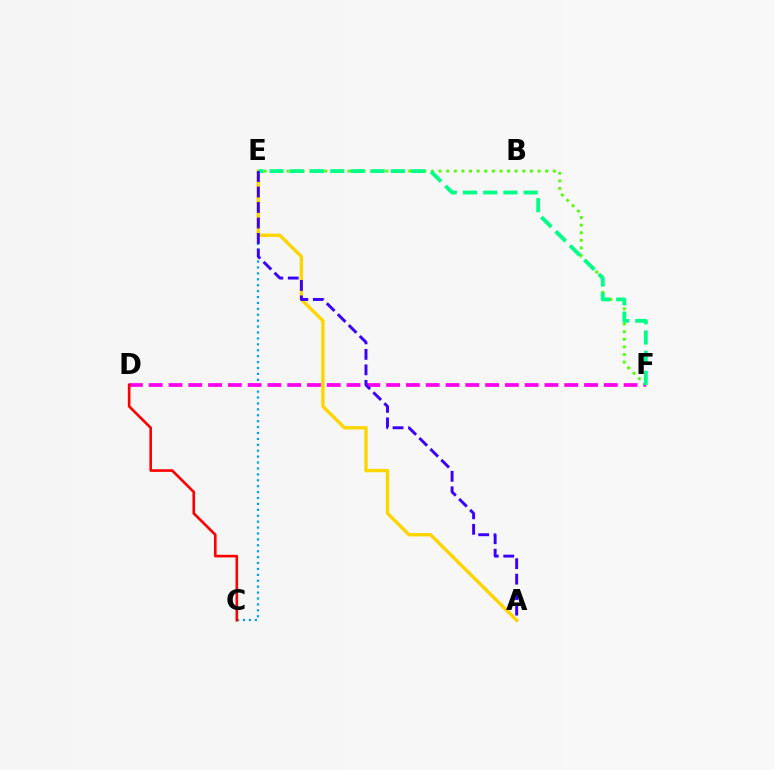{('C', 'E'): [{'color': '#009eff', 'line_style': 'dotted', 'thickness': 1.61}], ('E', 'F'): [{'color': '#4fff00', 'line_style': 'dotted', 'thickness': 2.07}, {'color': '#00ff86', 'line_style': 'dashed', 'thickness': 2.75}], ('A', 'E'): [{'color': '#ffd500', 'line_style': 'solid', 'thickness': 2.43}, {'color': '#3700ff', 'line_style': 'dashed', 'thickness': 2.1}], ('D', 'F'): [{'color': '#ff00ed', 'line_style': 'dashed', 'thickness': 2.69}], ('C', 'D'): [{'color': '#ff0000', 'line_style': 'solid', 'thickness': 1.89}]}